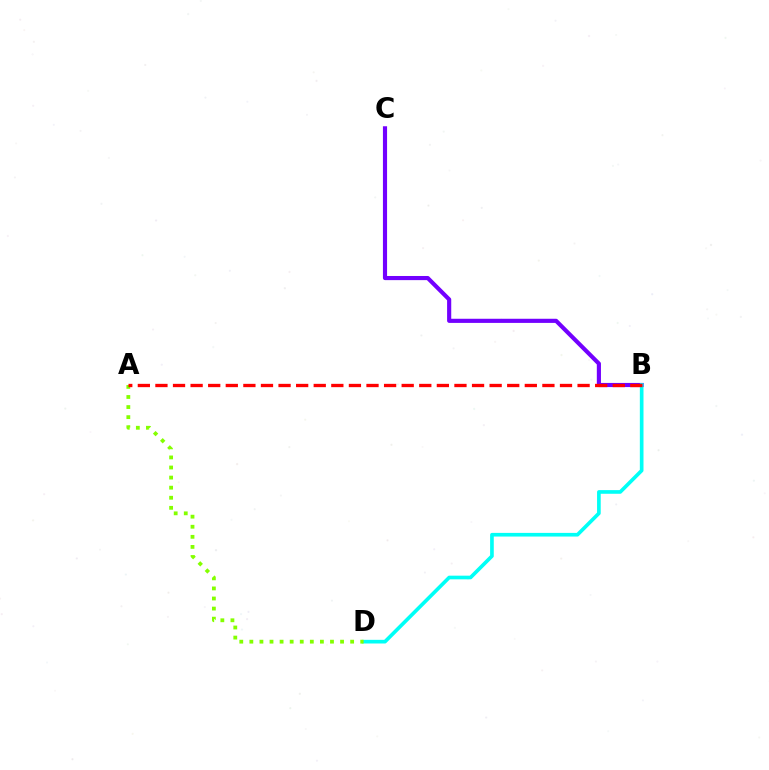{('B', 'C'): [{'color': '#7200ff', 'line_style': 'solid', 'thickness': 2.98}], ('B', 'D'): [{'color': '#00fff6', 'line_style': 'solid', 'thickness': 2.64}], ('A', 'D'): [{'color': '#84ff00', 'line_style': 'dotted', 'thickness': 2.74}], ('A', 'B'): [{'color': '#ff0000', 'line_style': 'dashed', 'thickness': 2.39}]}